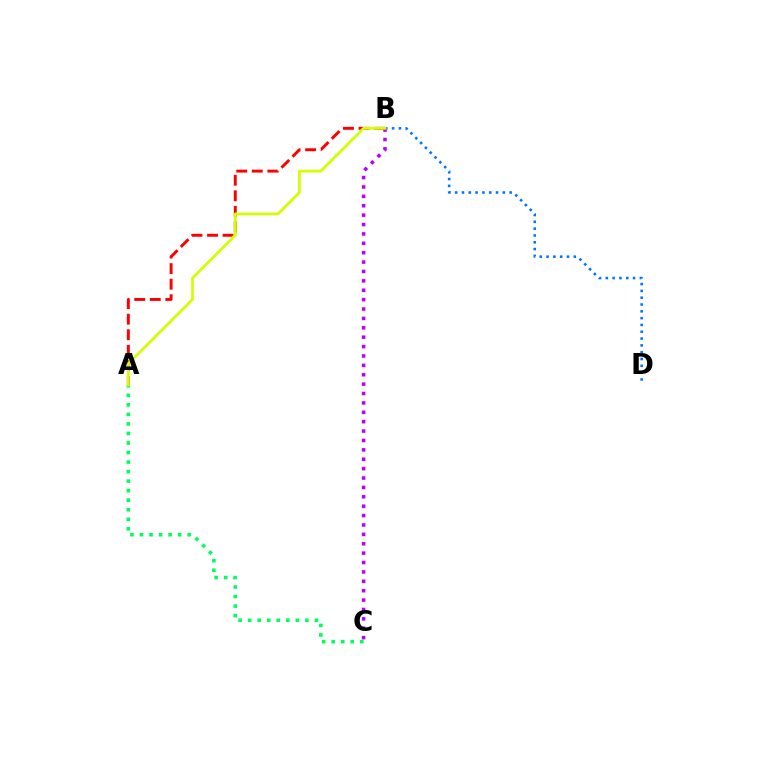{('B', 'D'): [{'color': '#0074ff', 'line_style': 'dotted', 'thickness': 1.85}], ('A', 'C'): [{'color': '#00ff5c', 'line_style': 'dotted', 'thickness': 2.59}], ('A', 'B'): [{'color': '#ff0000', 'line_style': 'dashed', 'thickness': 2.11}, {'color': '#d1ff00', 'line_style': 'solid', 'thickness': 1.98}], ('B', 'C'): [{'color': '#b900ff', 'line_style': 'dotted', 'thickness': 2.55}]}